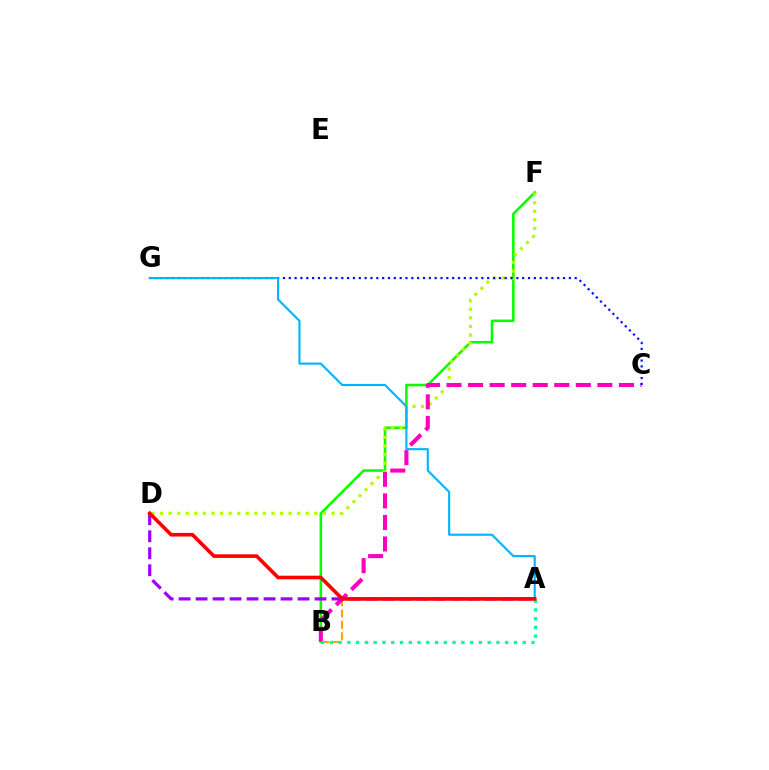{('A', 'B'): [{'color': '#ffa500', 'line_style': 'dashed', 'thickness': 1.55}, {'color': '#00ff9d', 'line_style': 'dotted', 'thickness': 2.38}], ('B', 'F'): [{'color': '#08ff00', 'line_style': 'solid', 'thickness': 1.85}], ('D', 'F'): [{'color': '#b3ff00', 'line_style': 'dotted', 'thickness': 2.33}], ('B', 'C'): [{'color': '#ff00bd', 'line_style': 'dashed', 'thickness': 2.93}], ('A', 'D'): [{'color': '#9b00ff', 'line_style': 'dashed', 'thickness': 2.31}, {'color': '#ff0000', 'line_style': 'solid', 'thickness': 2.61}], ('C', 'G'): [{'color': '#0010ff', 'line_style': 'dotted', 'thickness': 1.59}], ('A', 'G'): [{'color': '#00b5ff', 'line_style': 'solid', 'thickness': 1.54}]}